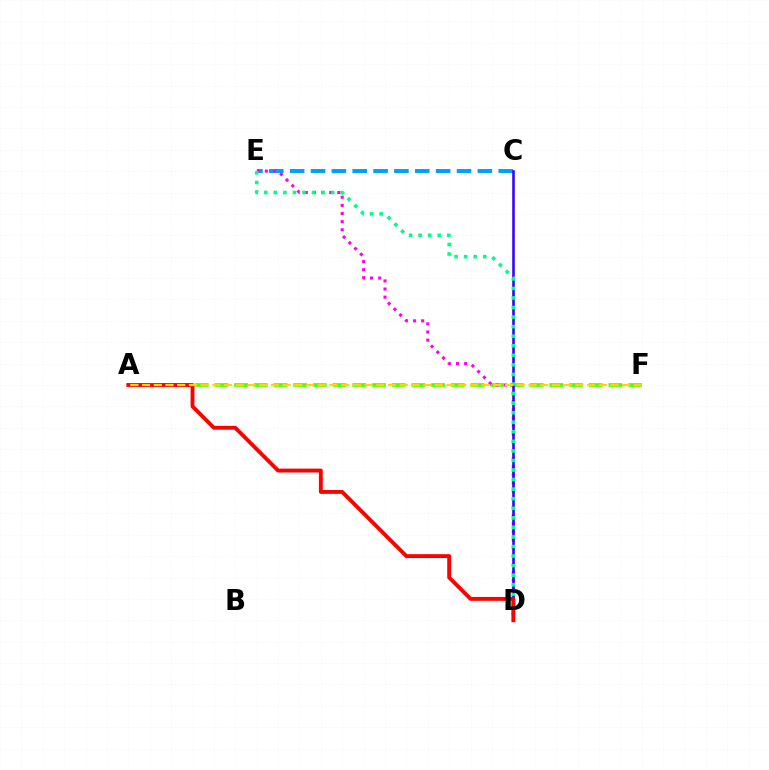{('A', 'F'): [{'color': '#4fff00', 'line_style': 'dashed', 'thickness': 2.68}, {'color': '#ffd500', 'line_style': 'dashed', 'thickness': 1.59}], ('C', 'E'): [{'color': '#009eff', 'line_style': 'dashed', 'thickness': 2.83}], ('D', 'E'): [{'color': '#ff00ed', 'line_style': 'dotted', 'thickness': 2.21}, {'color': '#00ff86', 'line_style': 'dotted', 'thickness': 2.6}], ('C', 'D'): [{'color': '#3700ff', 'line_style': 'solid', 'thickness': 1.86}], ('A', 'D'): [{'color': '#ff0000', 'line_style': 'solid', 'thickness': 2.79}]}